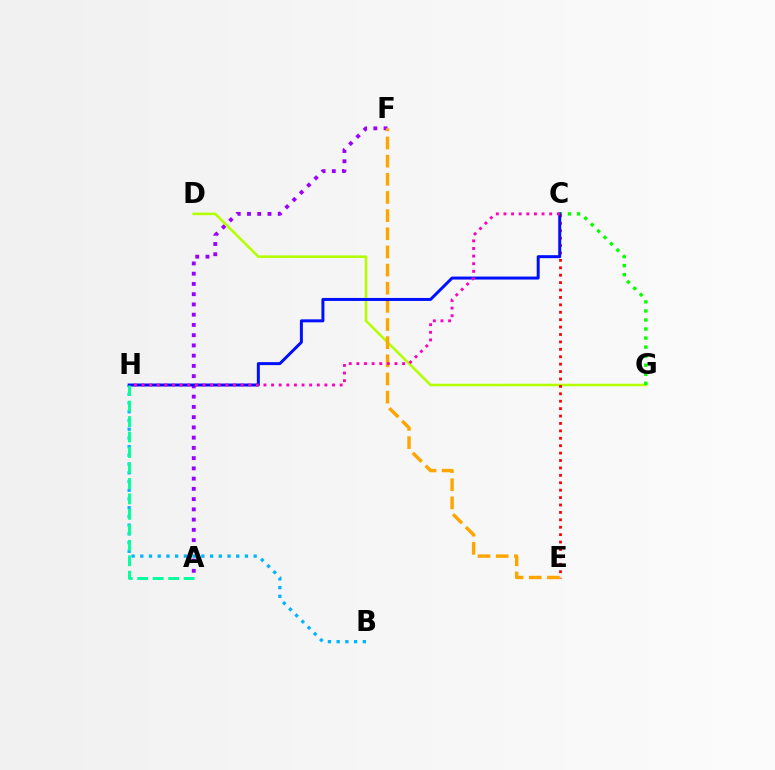{('D', 'G'): [{'color': '#b3ff00', 'line_style': 'solid', 'thickness': 1.84}], ('C', 'G'): [{'color': '#08ff00', 'line_style': 'dotted', 'thickness': 2.46}], ('B', 'H'): [{'color': '#00b5ff', 'line_style': 'dotted', 'thickness': 2.37}], ('C', 'E'): [{'color': '#ff0000', 'line_style': 'dotted', 'thickness': 2.01}], ('A', 'F'): [{'color': '#9b00ff', 'line_style': 'dotted', 'thickness': 2.78}], ('E', 'F'): [{'color': '#ffa500', 'line_style': 'dashed', 'thickness': 2.47}], ('C', 'H'): [{'color': '#0010ff', 'line_style': 'solid', 'thickness': 2.15}, {'color': '#ff00bd', 'line_style': 'dotted', 'thickness': 2.07}], ('A', 'H'): [{'color': '#00ff9d', 'line_style': 'dashed', 'thickness': 2.1}]}